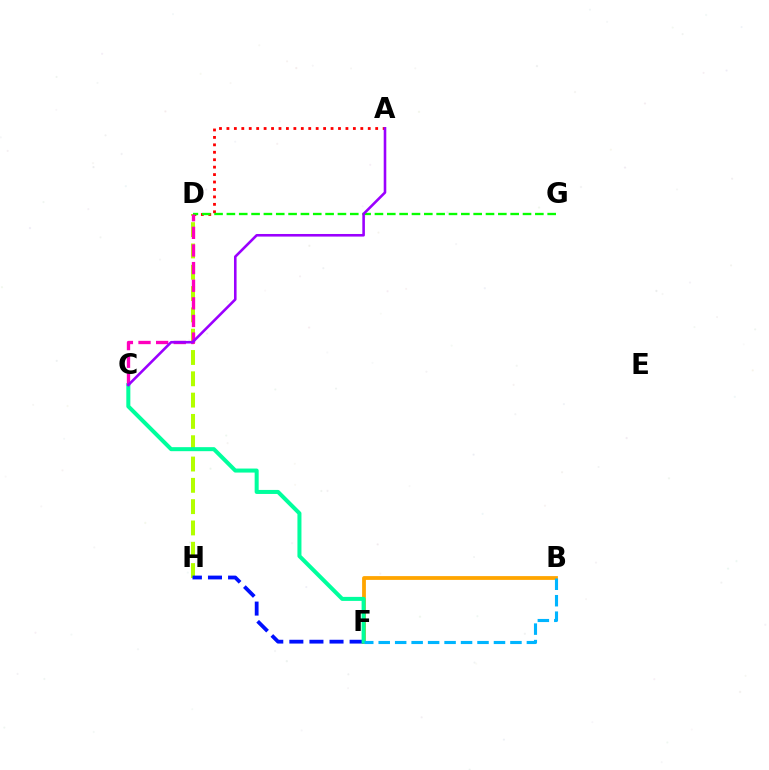{('B', 'F'): [{'color': '#ffa500', 'line_style': 'solid', 'thickness': 2.73}, {'color': '#00b5ff', 'line_style': 'dashed', 'thickness': 2.24}], ('A', 'D'): [{'color': '#ff0000', 'line_style': 'dotted', 'thickness': 2.02}], ('D', 'H'): [{'color': '#b3ff00', 'line_style': 'dashed', 'thickness': 2.89}], ('F', 'H'): [{'color': '#0010ff', 'line_style': 'dashed', 'thickness': 2.73}], ('D', 'G'): [{'color': '#08ff00', 'line_style': 'dashed', 'thickness': 1.68}], ('C', 'F'): [{'color': '#00ff9d', 'line_style': 'solid', 'thickness': 2.89}], ('C', 'D'): [{'color': '#ff00bd', 'line_style': 'dashed', 'thickness': 2.39}], ('A', 'C'): [{'color': '#9b00ff', 'line_style': 'solid', 'thickness': 1.87}]}